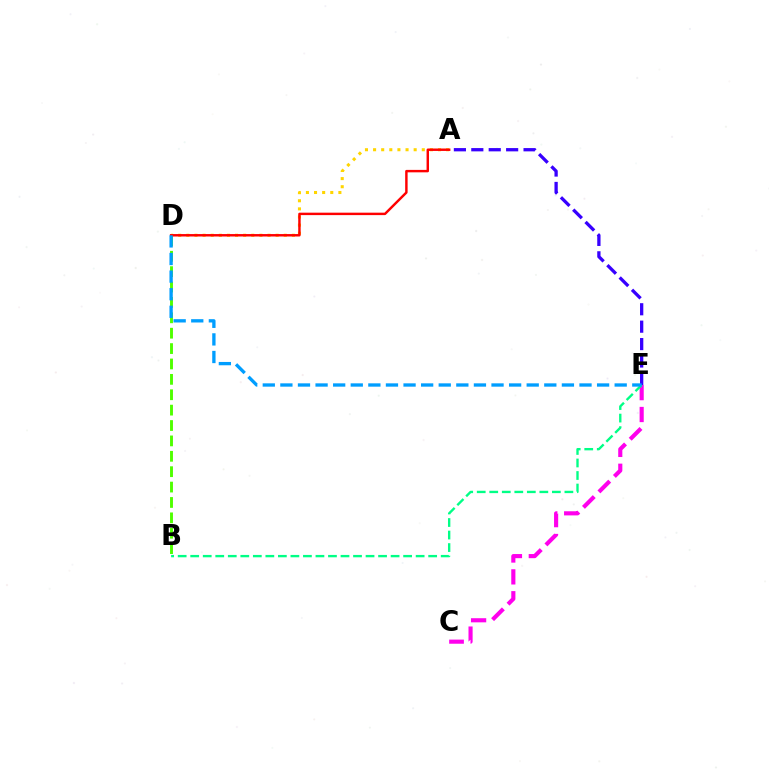{('A', 'D'): [{'color': '#ffd500', 'line_style': 'dotted', 'thickness': 2.21}, {'color': '#ff0000', 'line_style': 'solid', 'thickness': 1.76}], ('C', 'E'): [{'color': '#ff00ed', 'line_style': 'dashed', 'thickness': 2.97}], ('B', 'D'): [{'color': '#4fff00', 'line_style': 'dashed', 'thickness': 2.09}], ('A', 'E'): [{'color': '#3700ff', 'line_style': 'dashed', 'thickness': 2.37}], ('B', 'E'): [{'color': '#00ff86', 'line_style': 'dashed', 'thickness': 1.7}], ('D', 'E'): [{'color': '#009eff', 'line_style': 'dashed', 'thickness': 2.39}]}